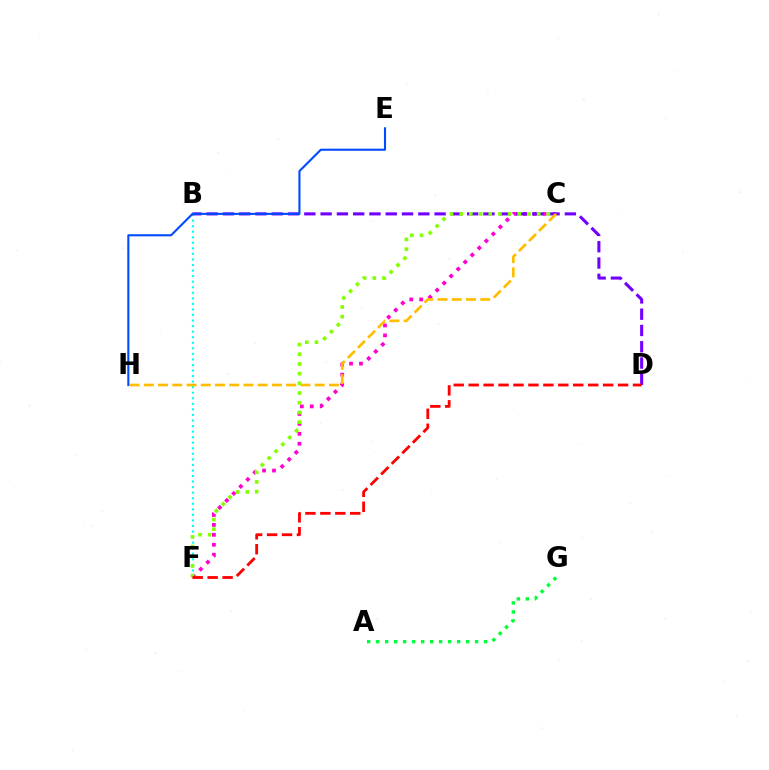{('C', 'F'): [{'color': '#ff00cf', 'line_style': 'dotted', 'thickness': 2.7}, {'color': '#84ff00', 'line_style': 'dotted', 'thickness': 2.63}], ('B', 'F'): [{'color': '#00fff6', 'line_style': 'dotted', 'thickness': 1.51}], ('A', 'G'): [{'color': '#00ff39', 'line_style': 'dotted', 'thickness': 2.44}], ('B', 'D'): [{'color': '#7200ff', 'line_style': 'dashed', 'thickness': 2.21}], ('C', 'H'): [{'color': '#ffbd00', 'line_style': 'dashed', 'thickness': 1.93}], ('E', 'H'): [{'color': '#004bff', 'line_style': 'solid', 'thickness': 1.51}], ('D', 'F'): [{'color': '#ff0000', 'line_style': 'dashed', 'thickness': 2.03}]}